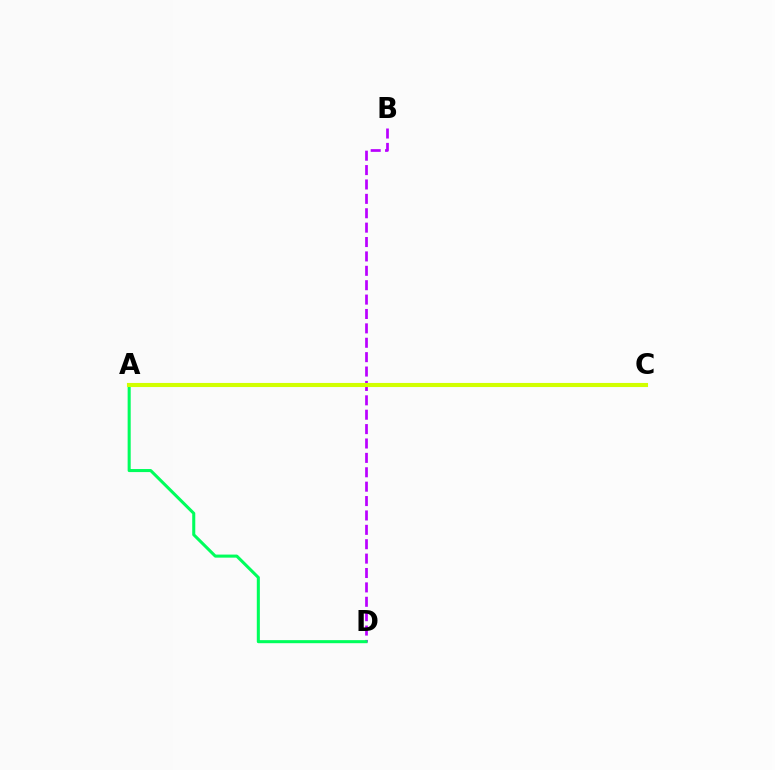{('B', 'D'): [{'color': '#b900ff', 'line_style': 'dashed', 'thickness': 1.95}], ('A', 'C'): [{'color': '#0074ff', 'line_style': 'solid', 'thickness': 1.69}, {'color': '#ff0000', 'line_style': 'solid', 'thickness': 2.6}, {'color': '#d1ff00', 'line_style': 'solid', 'thickness': 2.95}], ('A', 'D'): [{'color': '#00ff5c', 'line_style': 'solid', 'thickness': 2.2}]}